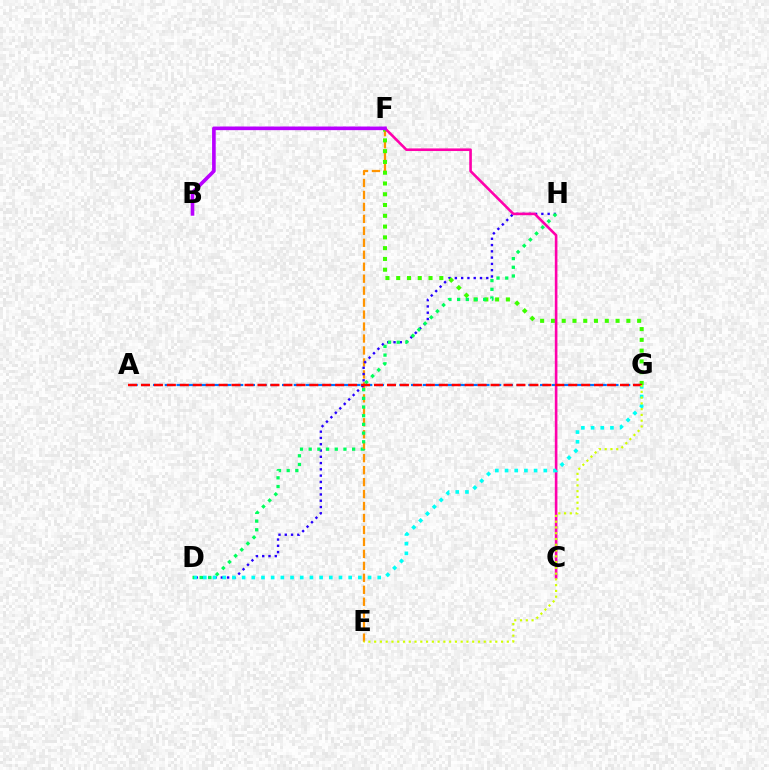{('E', 'F'): [{'color': '#ff9400', 'line_style': 'dashed', 'thickness': 1.63}], ('D', 'H'): [{'color': '#2500ff', 'line_style': 'dotted', 'thickness': 1.71}, {'color': '#00ff5c', 'line_style': 'dotted', 'thickness': 2.36}], ('A', 'G'): [{'color': '#0074ff', 'line_style': 'dashed', 'thickness': 1.59}, {'color': '#ff0000', 'line_style': 'dashed', 'thickness': 1.76}], ('F', 'G'): [{'color': '#3dff00', 'line_style': 'dotted', 'thickness': 2.93}], ('C', 'F'): [{'color': '#ff00ac', 'line_style': 'solid', 'thickness': 1.88}], ('D', 'G'): [{'color': '#00fff6', 'line_style': 'dotted', 'thickness': 2.63}], ('B', 'F'): [{'color': '#b900ff', 'line_style': 'solid', 'thickness': 2.61}], ('E', 'G'): [{'color': '#d1ff00', 'line_style': 'dotted', 'thickness': 1.57}]}